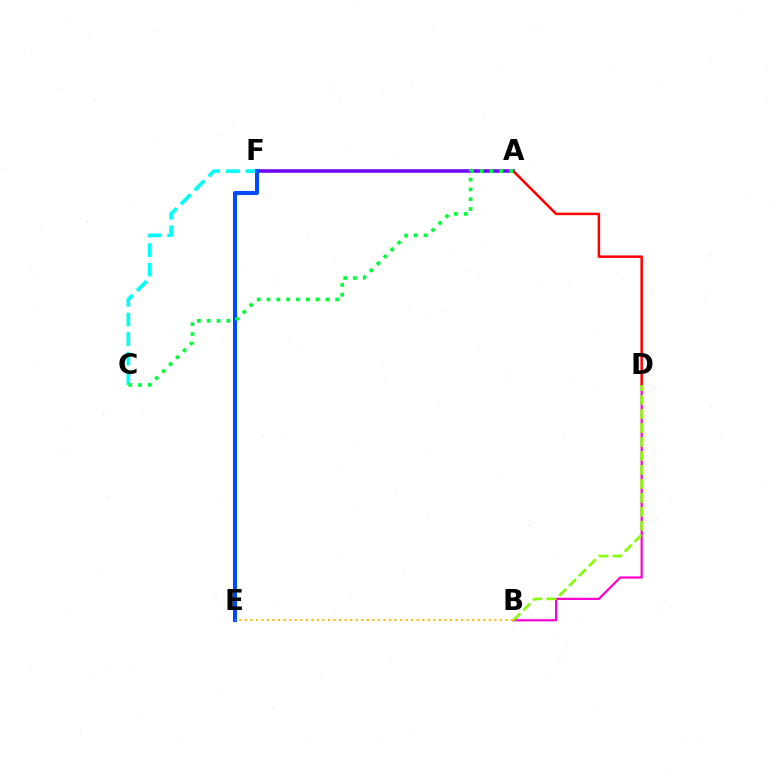{('B', 'D'): [{'color': '#ff00cf', 'line_style': 'solid', 'thickness': 1.6}, {'color': '#84ff00', 'line_style': 'dashed', 'thickness': 1.9}], ('A', 'F'): [{'color': '#7200ff', 'line_style': 'solid', 'thickness': 2.56}], ('C', 'F'): [{'color': '#00fff6', 'line_style': 'dashed', 'thickness': 2.66}], ('A', 'D'): [{'color': '#ff0000', 'line_style': 'solid', 'thickness': 1.81}], ('E', 'F'): [{'color': '#004bff', 'line_style': 'solid', 'thickness': 2.91}], ('B', 'E'): [{'color': '#ffbd00', 'line_style': 'dotted', 'thickness': 1.51}], ('A', 'C'): [{'color': '#00ff39', 'line_style': 'dotted', 'thickness': 2.66}]}